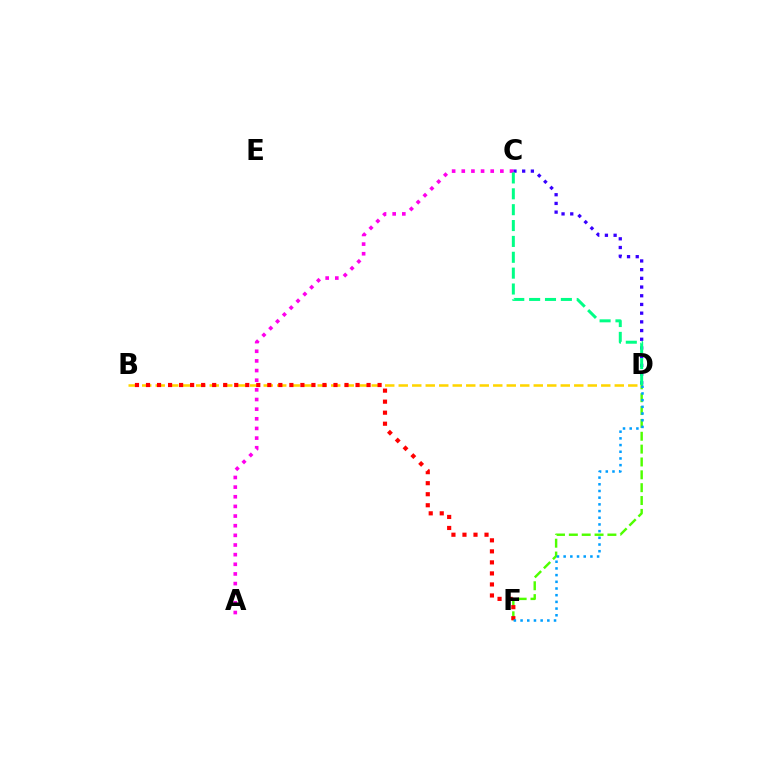{('B', 'D'): [{'color': '#ffd500', 'line_style': 'dashed', 'thickness': 1.83}], ('D', 'F'): [{'color': '#4fff00', 'line_style': 'dashed', 'thickness': 1.75}, {'color': '#009eff', 'line_style': 'dotted', 'thickness': 1.82}], ('C', 'D'): [{'color': '#3700ff', 'line_style': 'dotted', 'thickness': 2.36}, {'color': '#00ff86', 'line_style': 'dashed', 'thickness': 2.16}], ('A', 'C'): [{'color': '#ff00ed', 'line_style': 'dotted', 'thickness': 2.62}], ('B', 'F'): [{'color': '#ff0000', 'line_style': 'dotted', 'thickness': 3.0}]}